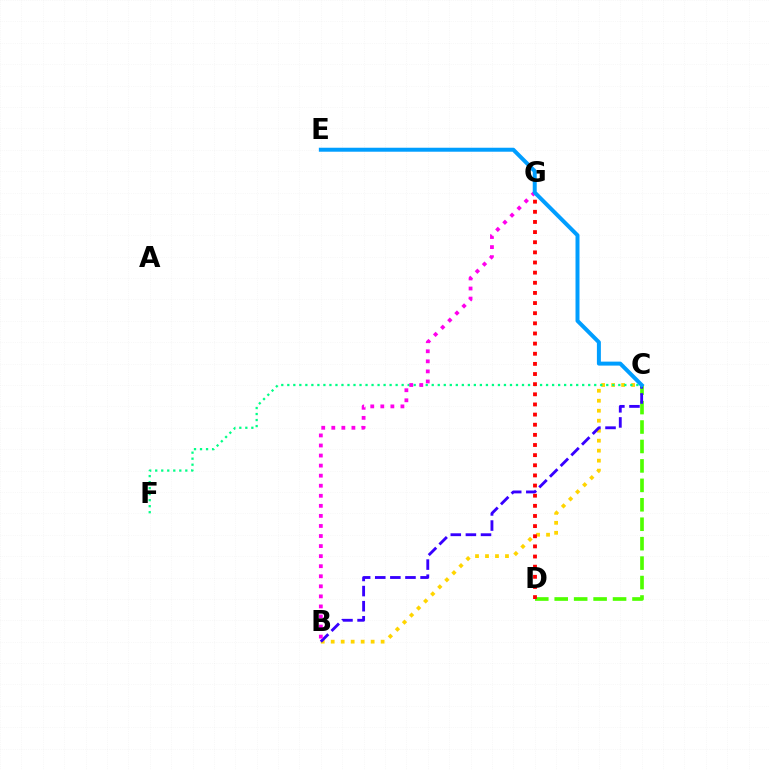{('B', 'C'): [{'color': '#ffd500', 'line_style': 'dotted', 'thickness': 2.71}, {'color': '#3700ff', 'line_style': 'dashed', 'thickness': 2.05}], ('C', 'D'): [{'color': '#4fff00', 'line_style': 'dashed', 'thickness': 2.64}], ('C', 'F'): [{'color': '#00ff86', 'line_style': 'dotted', 'thickness': 1.64}], ('D', 'G'): [{'color': '#ff0000', 'line_style': 'dotted', 'thickness': 2.75}], ('B', 'G'): [{'color': '#ff00ed', 'line_style': 'dotted', 'thickness': 2.73}], ('C', 'E'): [{'color': '#009eff', 'line_style': 'solid', 'thickness': 2.86}]}